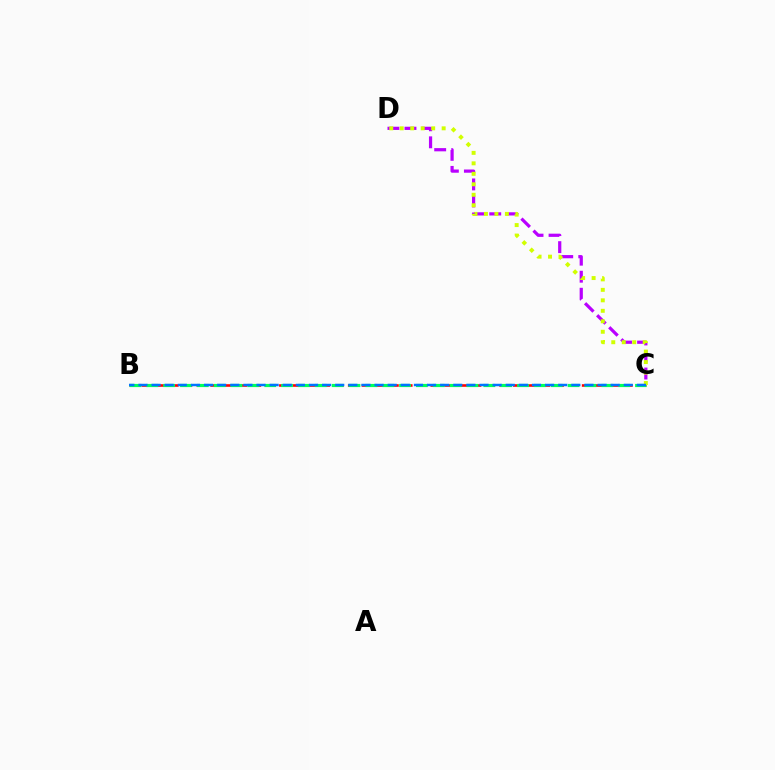{('B', 'C'): [{'color': '#ff0000', 'line_style': 'dashed', 'thickness': 1.87}, {'color': '#00ff5c', 'line_style': 'dashed', 'thickness': 2.29}, {'color': '#0074ff', 'line_style': 'dashed', 'thickness': 1.78}], ('C', 'D'): [{'color': '#b900ff', 'line_style': 'dashed', 'thickness': 2.31}, {'color': '#d1ff00', 'line_style': 'dotted', 'thickness': 2.85}]}